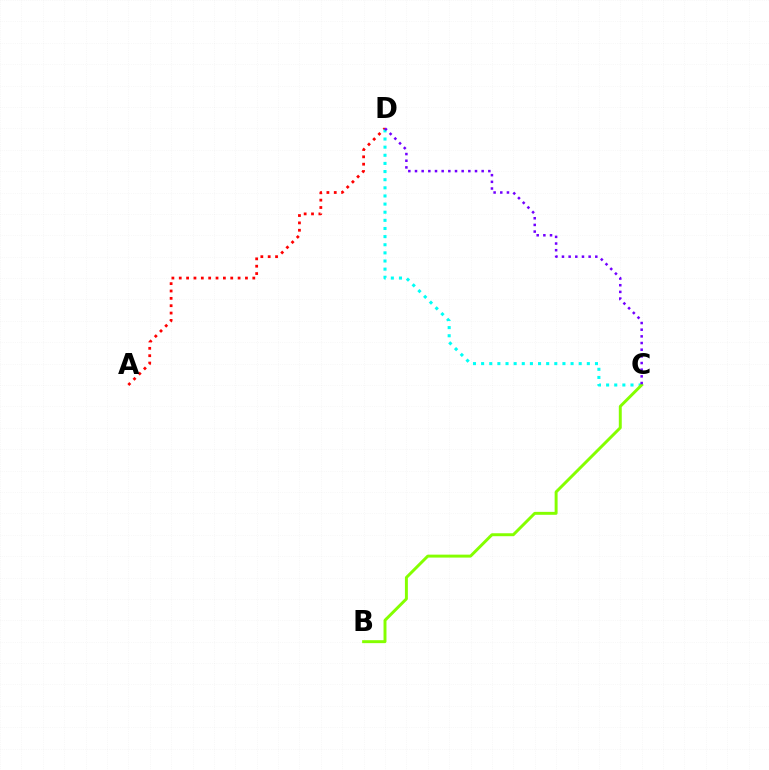{('A', 'D'): [{'color': '#ff0000', 'line_style': 'dotted', 'thickness': 2.0}], ('C', 'D'): [{'color': '#00fff6', 'line_style': 'dotted', 'thickness': 2.21}, {'color': '#7200ff', 'line_style': 'dotted', 'thickness': 1.81}], ('B', 'C'): [{'color': '#84ff00', 'line_style': 'solid', 'thickness': 2.12}]}